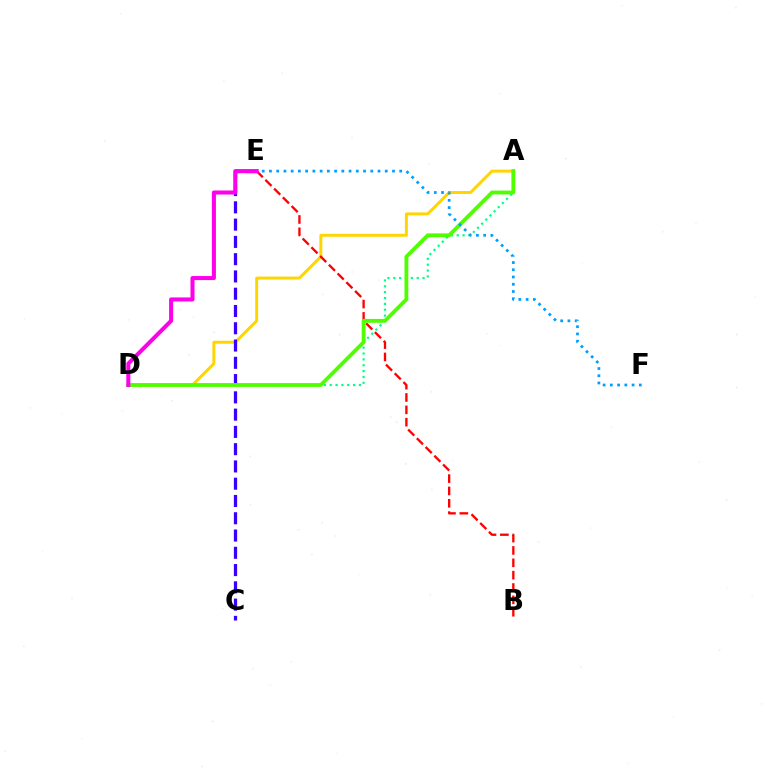{('A', 'D'): [{'color': '#00ff86', 'line_style': 'dotted', 'thickness': 1.59}, {'color': '#ffd500', 'line_style': 'solid', 'thickness': 2.12}, {'color': '#4fff00', 'line_style': 'solid', 'thickness': 2.76}], ('B', 'E'): [{'color': '#ff0000', 'line_style': 'dashed', 'thickness': 1.68}], ('C', 'E'): [{'color': '#3700ff', 'line_style': 'dashed', 'thickness': 2.35}], ('E', 'F'): [{'color': '#009eff', 'line_style': 'dotted', 'thickness': 1.97}], ('D', 'E'): [{'color': '#ff00ed', 'line_style': 'solid', 'thickness': 2.91}]}